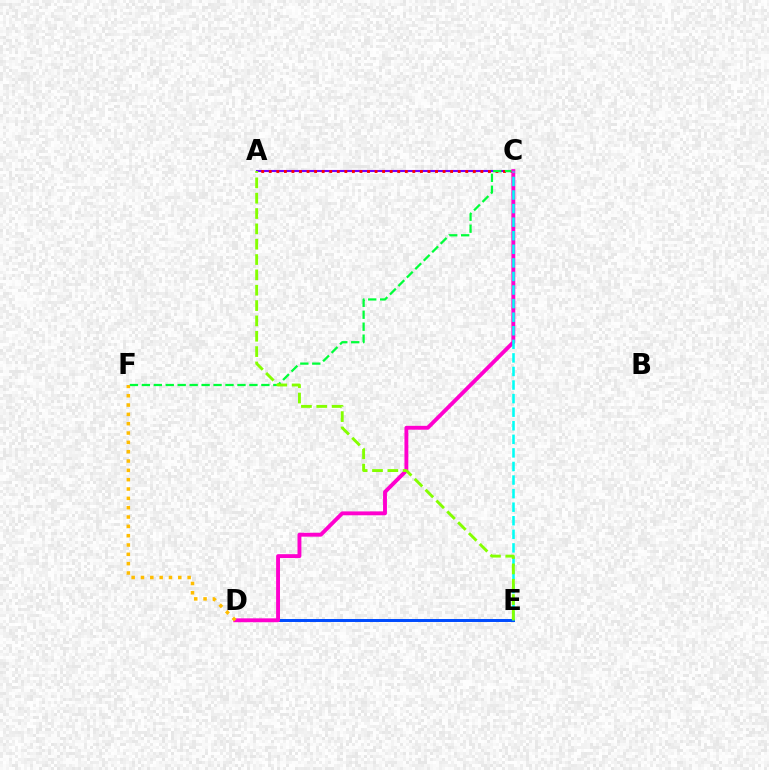{('A', 'C'): [{'color': '#7200ff', 'line_style': 'solid', 'thickness': 1.51}, {'color': '#ff0000', 'line_style': 'dotted', 'thickness': 2.05}], ('D', 'E'): [{'color': '#004bff', 'line_style': 'solid', 'thickness': 2.14}], ('C', 'F'): [{'color': '#00ff39', 'line_style': 'dashed', 'thickness': 1.62}], ('C', 'D'): [{'color': '#ff00cf', 'line_style': 'solid', 'thickness': 2.79}], ('C', 'E'): [{'color': '#00fff6', 'line_style': 'dashed', 'thickness': 1.84}], ('A', 'E'): [{'color': '#84ff00', 'line_style': 'dashed', 'thickness': 2.08}], ('D', 'F'): [{'color': '#ffbd00', 'line_style': 'dotted', 'thickness': 2.53}]}